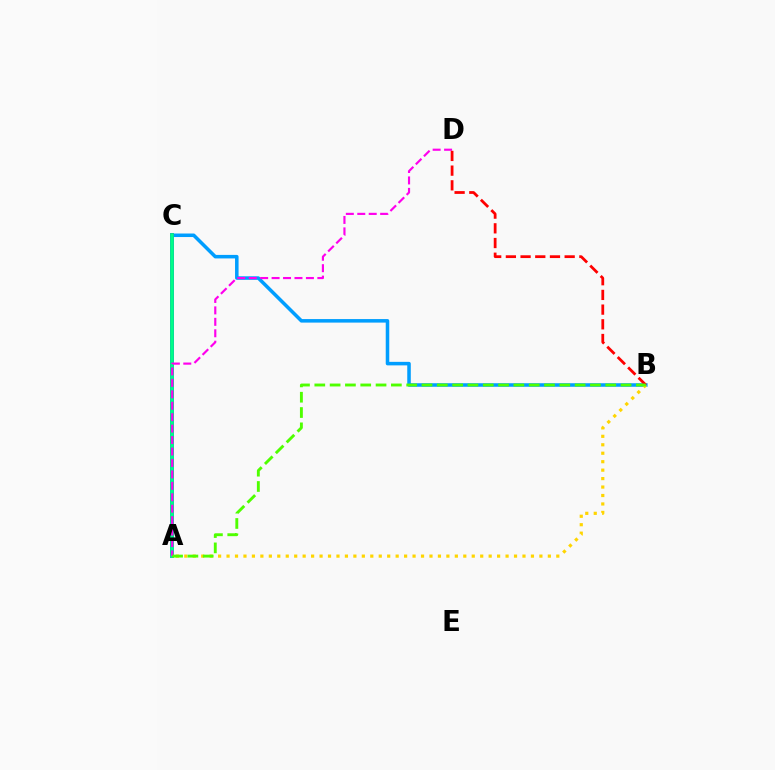{('B', 'C'): [{'color': '#009eff', 'line_style': 'solid', 'thickness': 2.54}], ('A', 'B'): [{'color': '#ffd500', 'line_style': 'dotted', 'thickness': 2.3}, {'color': '#4fff00', 'line_style': 'dashed', 'thickness': 2.08}], ('A', 'C'): [{'color': '#3700ff', 'line_style': 'solid', 'thickness': 2.69}, {'color': '#00ff86', 'line_style': 'solid', 'thickness': 2.65}], ('A', 'D'): [{'color': '#ff00ed', 'line_style': 'dashed', 'thickness': 1.55}], ('B', 'D'): [{'color': '#ff0000', 'line_style': 'dashed', 'thickness': 2.0}]}